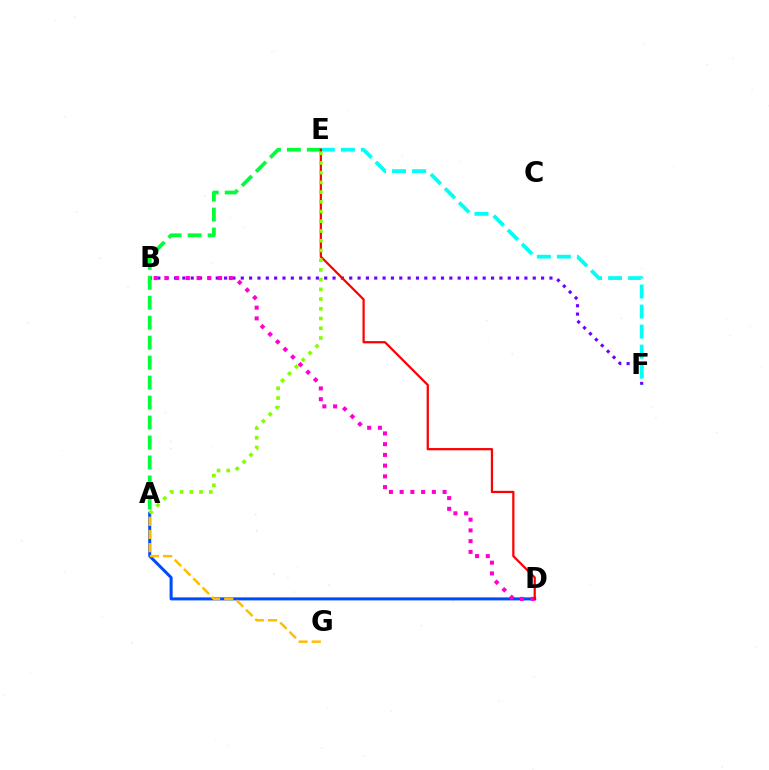{('A', 'D'): [{'color': '#004bff', 'line_style': 'solid', 'thickness': 2.18}], ('B', 'F'): [{'color': '#7200ff', 'line_style': 'dotted', 'thickness': 2.27}], ('A', 'E'): [{'color': '#00ff39', 'line_style': 'dashed', 'thickness': 2.71}, {'color': '#84ff00', 'line_style': 'dotted', 'thickness': 2.64}], ('B', 'D'): [{'color': '#ff00cf', 'line_style': 'dotted', 'thickness': 2.92}], ('E', 'F'): [{'color': '#00fff6', 'line_style': 'dashed', 'thickness': 2.72}], ('D', 'E'): [{'color': '#ff0000', 'line_style': 'solid', 'thickness': 1.61}], ('A', 'G'): [{'color': '#ffbd00', 'line_style': 'dashed', 'thickness': 1.79}]}